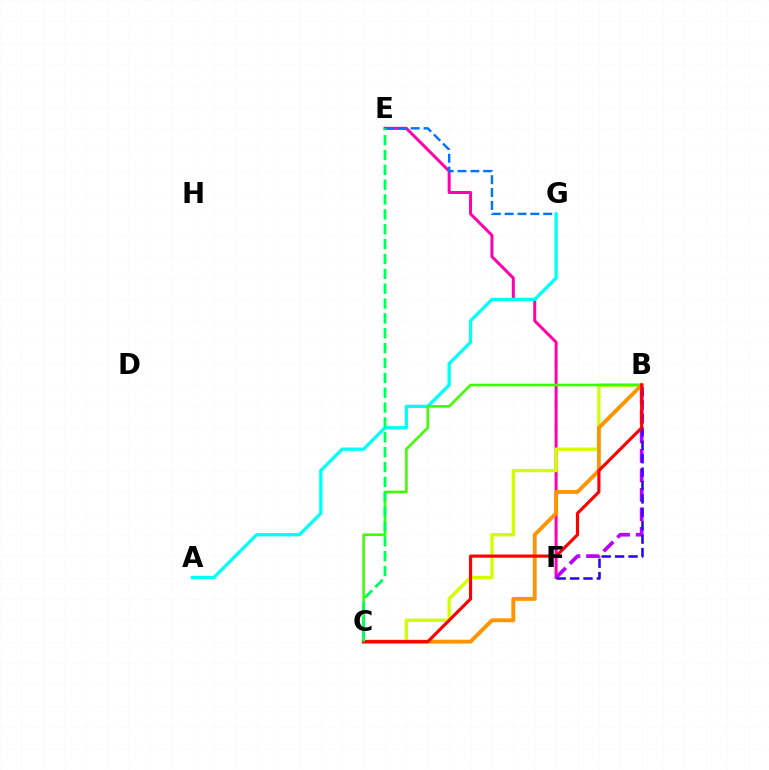{('E', 'F'): [{'color': '#ff00ac', 'line_style': 'solid', 'thickness': 2.16}], ('B', 'C'): [{'color': '#d1ff00', 'line_style': 'solid', 'thickness': 2.41}, {'color': '#3dff00', 'line_style': 'solid', 'thickness': 1.88}, {'color': '#ff9400', 'line_style': 'solid', 'thickness': 2.78}, {'color': '#ff0000', 'line_style': 'solid', 'thickness': 2.26}], ('A', 'G'): [{'color': '#00fff6', 'line_style': 'solid', 'thickness': 2.36}], ('E', 'G'): [{'color': '#0074ff', 'line_style': 'dashed', 'thickness': 1.75}], ('B', 'F'): [{'color': '#b900ff', 'line_style': 'dashed', 'thickness': 2.65}, {'color': '#2500ff', 'line_style': 'dashed', 'thickness': 1.82}], ('C', 'E'): [{'color': '#00ff5c', 'line_style': 'dashed', 'thickness': 2.02}]}